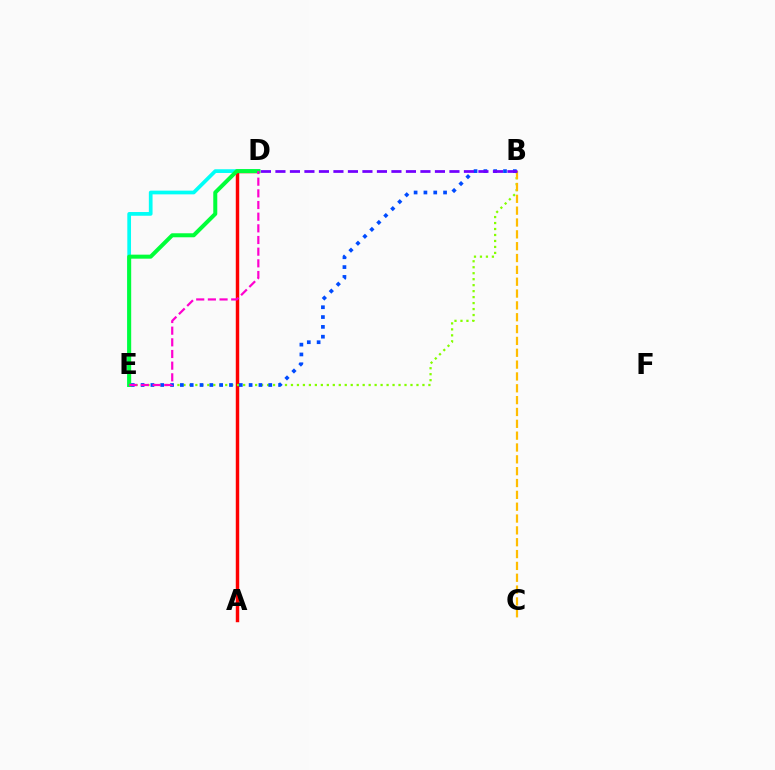{('A', 'D'): [{'color': '#ff0000', 'line_style': 'solid', 'thickness': 2.48}], ('B', 'E'): [{'color': '#84ff00', 'line_style': 'dotted', 'thickness': 1.62}, {'color': '#004bff', 'line_style': 'dotted', 'thickness': 2.67}], ('B', 'C'): [{'color': '#ffbd00', 'line_style': 'dashed', 'thickness': 1.61}], ('D', 'E'): [{'color': '#00fff6', 'line_style': 'solid', 'thickness': 2.67}, {'color': '#00ff39', 'line_style': 'solid', 'thickness': 2.89}, {'color': '#ff00cf', 'line_style': 'dashed', 'thickness': 1.58}], ('B', 'D'): [{'color': '#7200ff', 'line_style': 'dashed', 'thickness': 1.97}]}